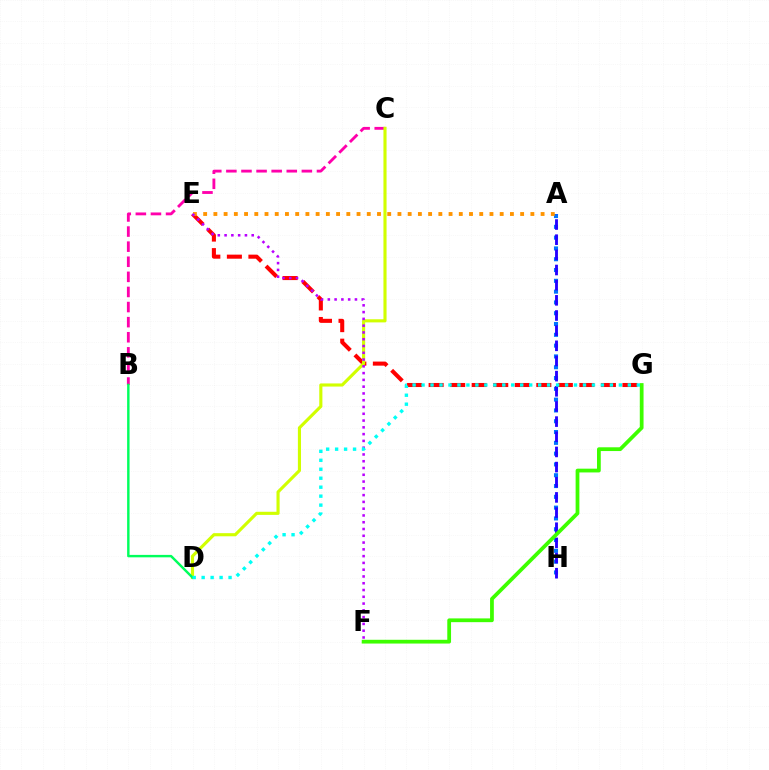{('A', 'H'): [{'color': '#0074ff', 'line_style': 'dotted', 'thickness': 2.93}, {'color': '#2500ff', 'line_style': 'dashed', 'thickness': 2.06}], ('E', 'G'): [{'color': '#ff0000', 'line_style': 'dashed', 'thickness': 2.93}], ('B', 'C'): [{'color': '#ff00ac', 'line_style': 'dashed', 'thickness': 2.05}], ('A', 'E'): [{'color': '#ff9400', 'line_style': 'dotted', 'thickness': 2.78}], ('F', 'G'): [{'color': '#3dff00', 'line_style': 'solid', 'thickness': 2.71}], ('C', 'D'): [{'color': '#d1ff00', 'line_style': 'solid', 'thickness': 2.25}], ('E', 'F'): [{'color': '#b900ff', 'line_style': 'dotted', 'thickness': 1.84}], ('B', 'D'): [{'color': '#00ff5c', 'line_style': 'solid', 'thickness': 1.75}], ('D', 'G'): [{'color': '#00fff6', 'line_style': 'dotted', 'thickness': 2.44}]}